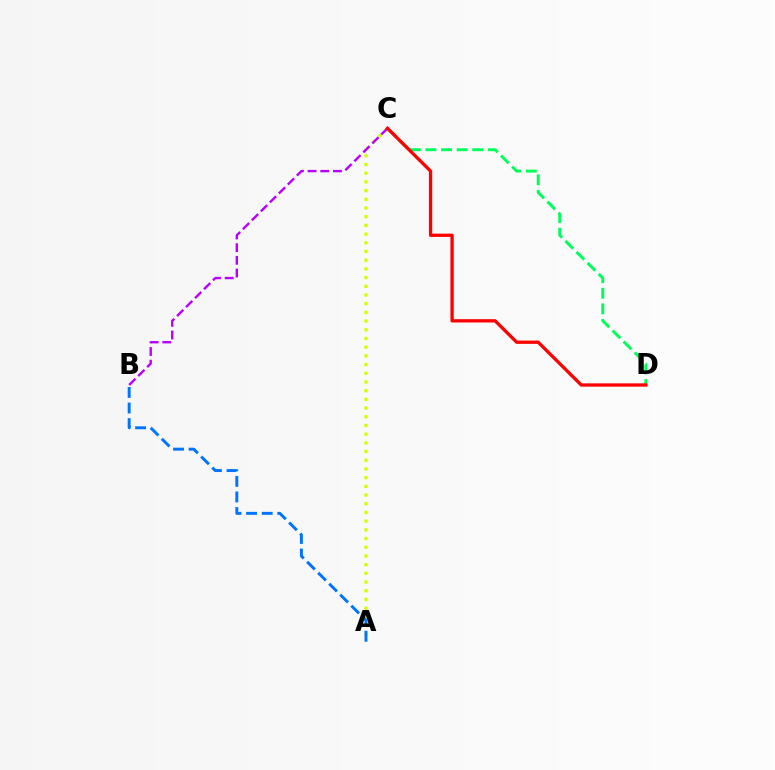{('A', 'C'): [{'color': '#d1ff00', 'line_style': 'dotted', 'thickness': 2.36}], ('A', 'B'): [{'color': '#0074ff', 'line_style': 'dashed', 'thickness': 2.12}], ('B', 'C'): [{'color': '#b900ff', 'line_style': 'dashed', 'thickness': 1.72}], ('C', 'D'): [{'color': '#00ff5c', 'line_style': 'dashed', 'thickness': 2.12}, {'color': '#ff0000', 'line_style': 'solid', 'thickness': 2.38}]}